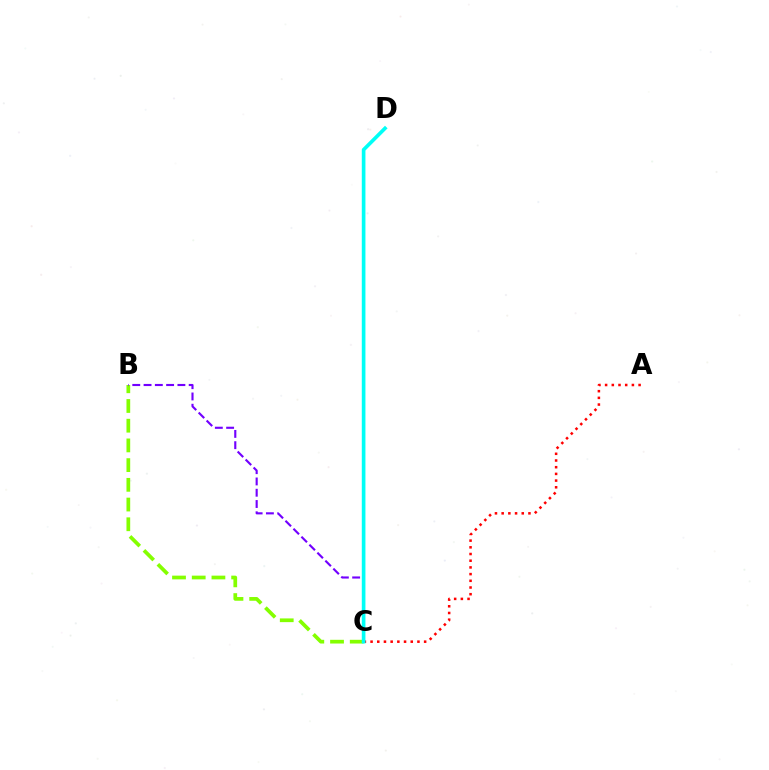{('A', 'C'): [{'color': '#ff0000', 'line_style': 'dotted', 'thickness': 1.82}], ('B', 'C'): [{'color': '#84ff00', 'line_style': 'dashed', 'thickness': 2.68}, {'color': '#7200ff', 'line_style': 'dashed', 'thickness': 1.53}], ('C', 'D'): [{'color': '#00fff6', 'line_style': 'solid', 'thickness': 2.63}]}